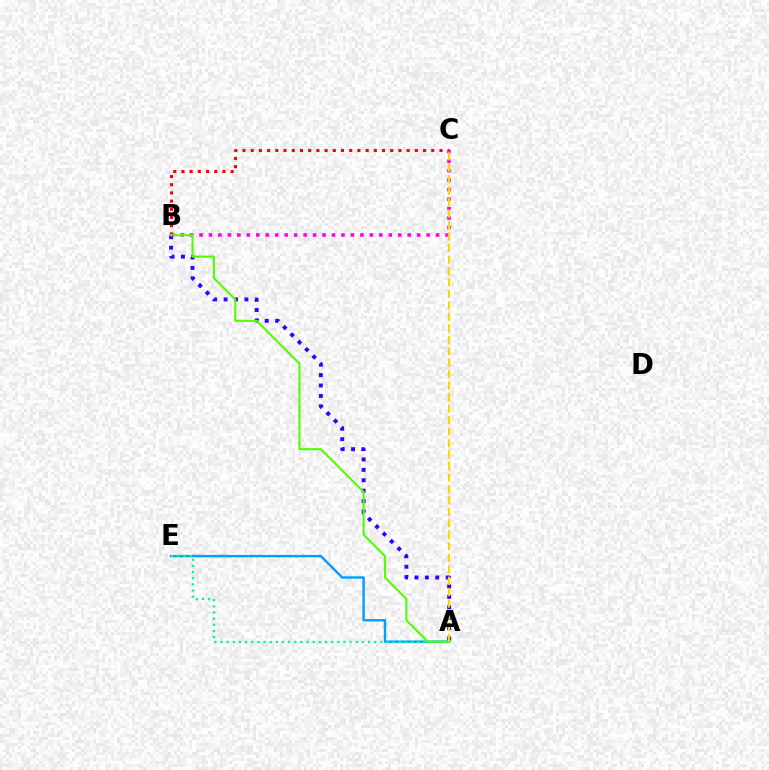{('B', 'C'): [{'color': '#ff0000', 'line_style': 'dotted', 'thickness': 2.23}, {'color': '#ff00ed', 'line_style': 'dotted', 'thickness': 2.57}], ('A', 'E'): [{'color': '#009eff', 'line_style': 'solid', 'thickness': 1.73}, {'color': '#00ff86', 'line_style': 'dotted', 'thickness': 1.67}], ('A', 'B'): [{'color': '#3700ff', 'line_style': 'dotted', 'thickness': 2.83}, {'color': '#4fff00', 'line_style': 'solid', 'thickness': 1.5}], ('A', 'C'): [{'color': '#ffd500', 'line_style': 'dashed', 'thickness': 1.56}]}